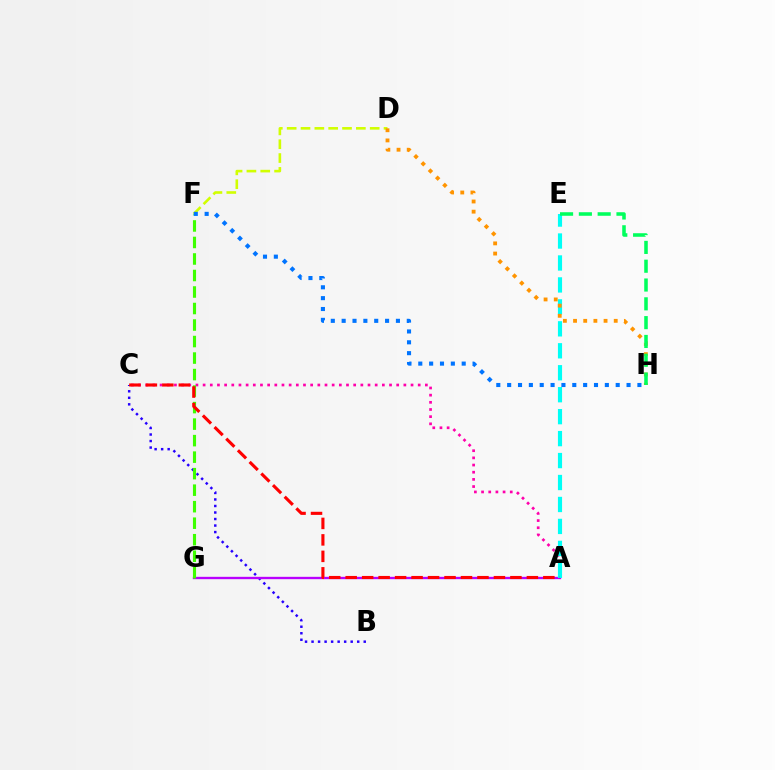{('D', 'F'): [{'color': '#d1ff00', 'line_style': 'dashed', 'thickness': 1.88}], ('A', 'C'): [{'color': '#ff00ac', 'line_style': 'dotted', 'thickness': 1.95}, {'color': '#ff0000', 'line_style': 'dashed', 'thickness': 2.24}], ('B', 'C'): [{'color': '#2500ff', 'line_style': 'dotted', 'thickness': 1.77}], ('A', 'G'): [{'color': '#b900ff', 'line_style': 'solid', 'thickness': 1.69}], ('A', 'E'): [{'color': '#00fff6', 'line_style': 'dashed', 'thickness': 2.98}], ('F', 'G'): [{'color': '#3dff00', 'line_style': 'dashed', 'thickness': 2.24}], ('D', 'H'): [{'color': '#ff9400', 'line_style': 'dotted', 'thickness': 2.76}], ('F', 'H'): [{'color': '#0074ff', 'line_style': 'dotted', 'thickness': 2.95}], ('E', 'H'): [{'color': '#00ff5c', 'line_style': 'dashed', 'thickness': 2.55}]}